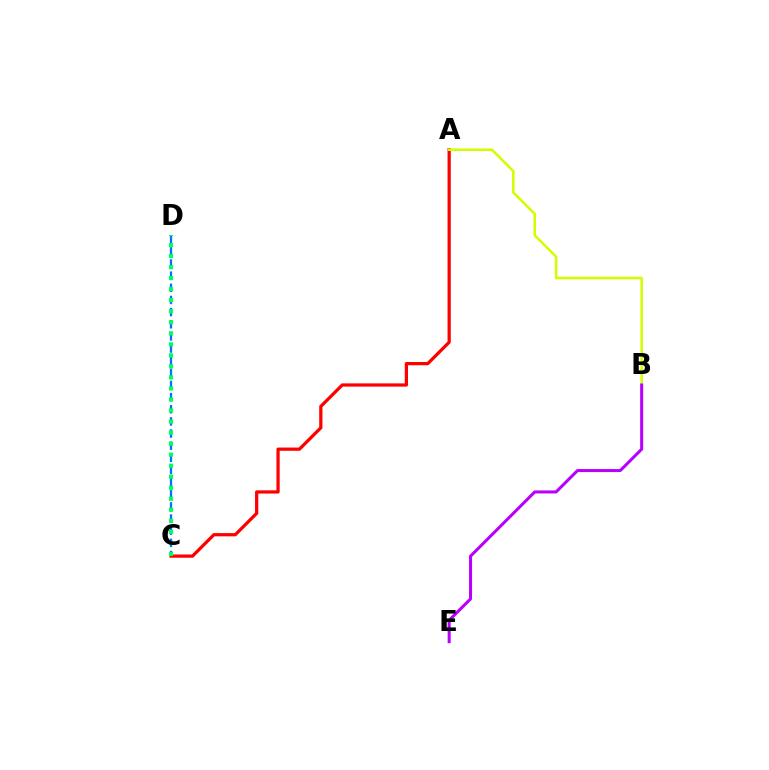{('C', 'D'): [{'color': '#0074ff', 'line_style': 'dashed', 'thickness': 1.65}, {'color': '#00ff5c', 'line_style': 'dotted', 'thickness': 3.0}], ('A', 'C'): [{'color': '#ff0000', 'line_style': 'solid', 'thickness': 2.33}], ('A', 'B'): [{'color': '#d1ff00', 'line_style': 'solid', 'thickness': 1.83}], ('B', 'E'): [{'color': '#b900ff', 'line_style': 'solid', 'thickness': 2.18}]}